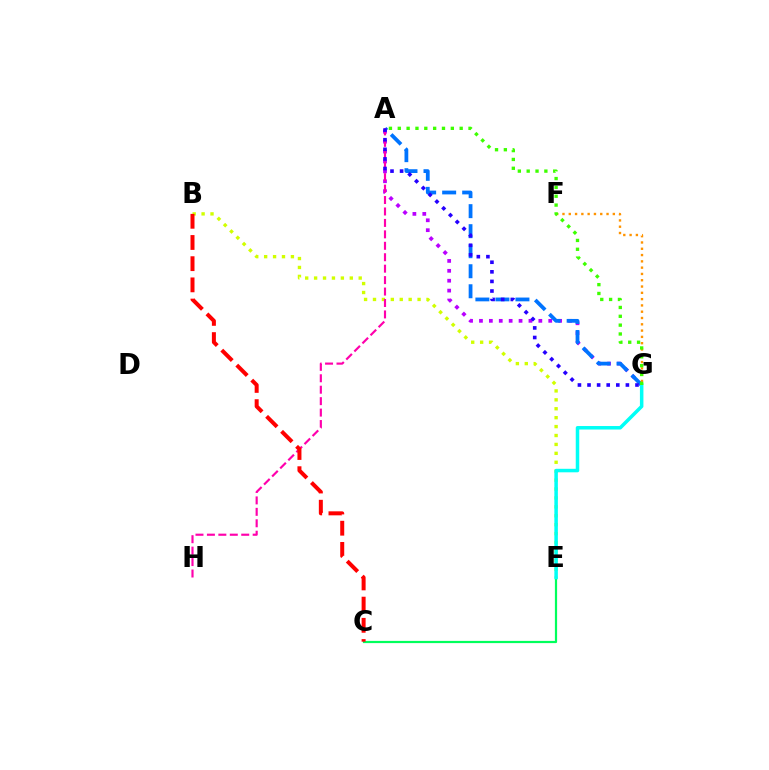{('B', 'E'): [{'color': '#d1ff00', 'line_style': 'dotted', 'thickness': 2.42}], ('A', 'G'): [{'color': '#b900ff', 'line_style': 'dotted', 'thickness': 2.69}, {'color': '#0074ff', 'line_style': 'dashed', 'thickness': 2.72}, {'color': '#2500ff', 'line_style': 'dotted', 'thickness': 2.61}, {'color': '#3dff00', 'line_style': 'dotted', 'thickness': 2.4}], ('C', 'E'): [{'color': '#00ff5c', 'line_style': 'solid', 'thickness': 1.59}], ('A', 'H'): [{'color': '#ff00ac', 'line_style': 'dashed', 'thickness': 1.55}], ('F', 'G'): [{'color': '#ff9400', 'line_style': 'dotted', 'thickness': 1.71}], ('E', 'G'): [{'color': '#00fff6', 'line_style': 'solid', 'thickness': 2.53}], ('B', 'C'): [{'color': '#ff0000', 'line_style': 'dashed', 'thickness': 2.88}]}